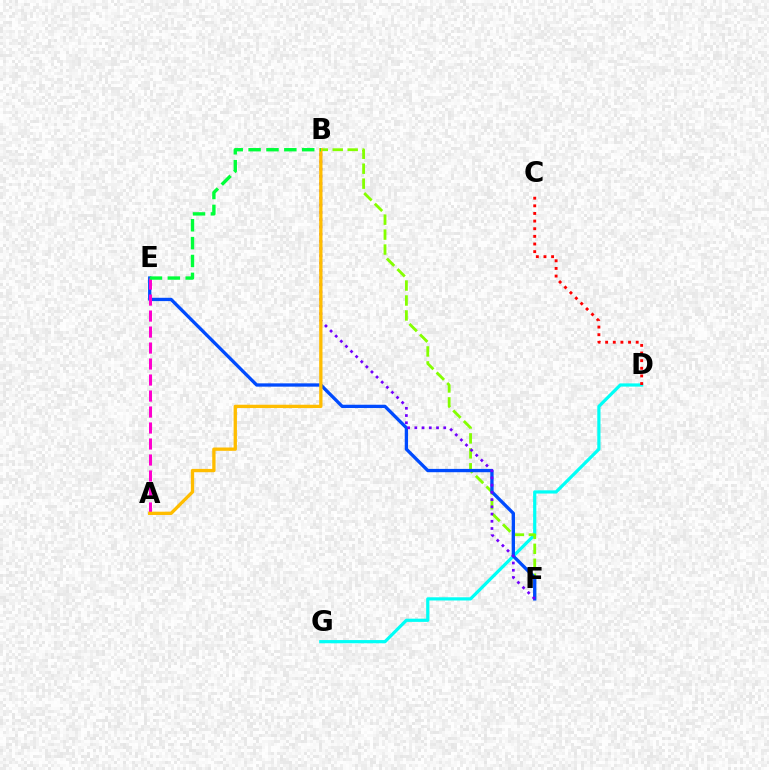{('D', 'G'): [{'color': '#00fff6', 'line_style': 'solid', 'thickness': 2.31}], ('C', 'D'): [{'color': '#ff0000', 'line_style': 'dotted', 'thickness': 2.07}], ('B', 'F'): [{'color': '#84ff00', 'line_style': 'dashed', 'thickness': 2.03}, {'color': '#7200ff', 'line_style': 'dotted', 'thickness': 1.96}], ('E', 'F'): [{'color': '#004bff', 'line_style': 'solid', 'thickness': 2.38}], ('A', 'E'): [{'color': '#ff00cf', 'line_style': 'dashed', 'thickness': 2.17}], ('A', 'B'): [{'color': '#ffbd00', 'line_style': 'solid', 'thickness': 2.38}], ('B', 'E'): [{'color': '#00ff39', 'line_style': 'dashed', 'thickness': 2.43}]}